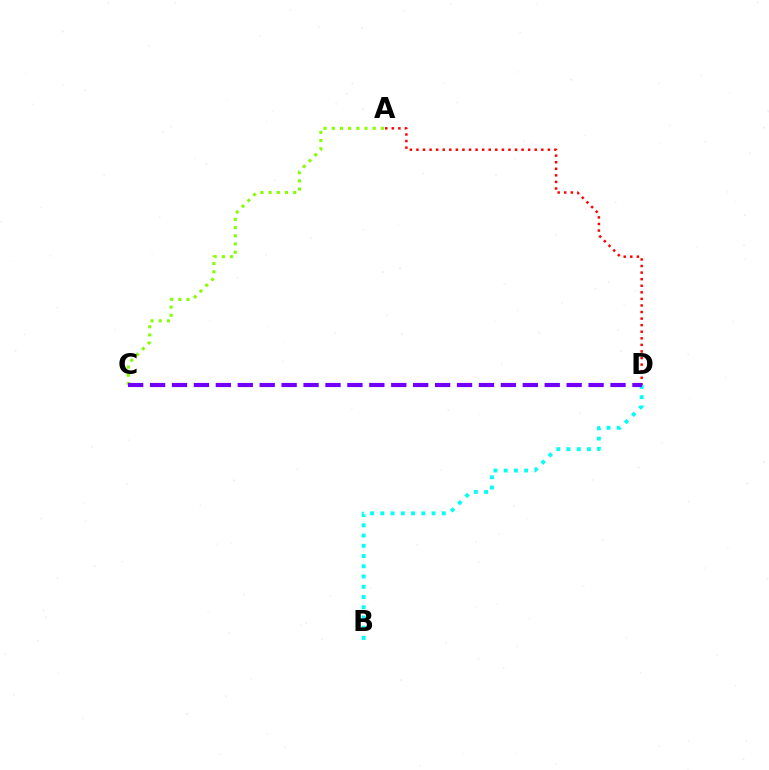{('A', 'C'): [{'color': '#84ff00', 'line_style': 'dotted', 'thickness': 2.23}], ('B', 'D'): [{'color': '#00fff6', 'line_style': 'dotted', 'thickness': 2.78}], ('A', 'D'): [{'color': '#ff0000', 'line_style': 'dotted', 'thickness': 1.79}], ('C', 'D'): [{'color': '#7200ff', 'line_style': 'dashed', 'thickness': 2.98}]}